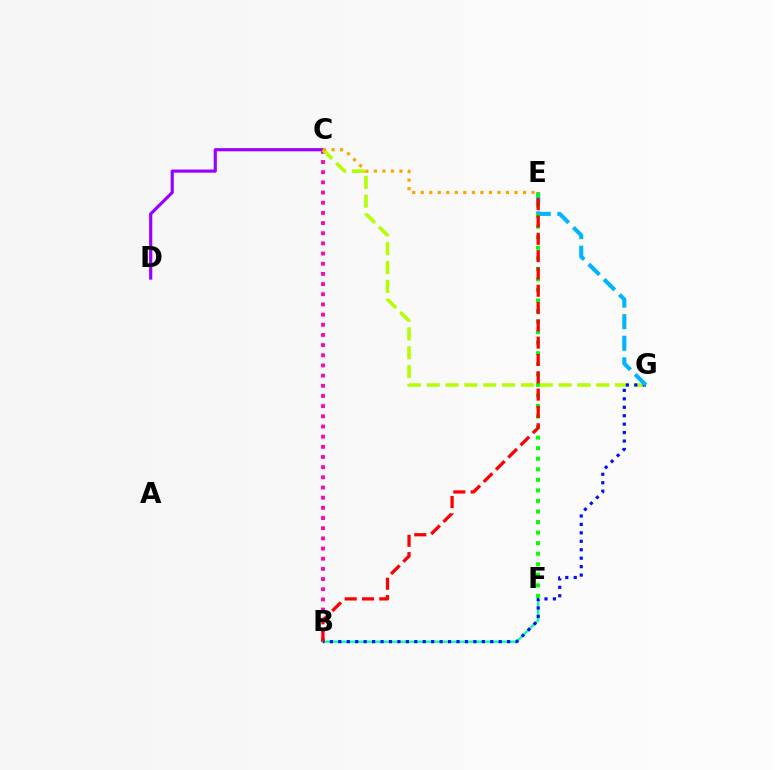{('B', 'C'): [{'color': '#ff00bd', 'line_style': 'dotted', 'thickness': 2.76}], ('C', 'D'): [{'color': '#9b00ff', 'line_style': 'solid', 'thickness': 2.28}], ('C', 'G'): [{'color': '#b3ff00', 'line_style': 'dashed', 'thickness': 2.56}], ('C', 'E'): [{'color': '#ffa500', 'line_style': 'dotted', 'thickness': 2.32}], ('B', 'F'): [{'color': '#00ff9d', 'line_style': 'solid', 'thickness': 1.61}], ('B', 'G'): [{'color': '#0010ff', 'line_style': 'dotted', 'thickness': 2.29}], ('E', 'G'): [{'color': '#00b5ff', 'line_style': 'dashed', 'thickness': 2.93}], ('E', 'F'): [{'color': '#08ff00', 'line_style': 'dotted', 'thickness': 2.87}], ('B', 'E'): [{'color': '#ff0000', 'line_style': 'dashed', 'thickness': 2.35}]}